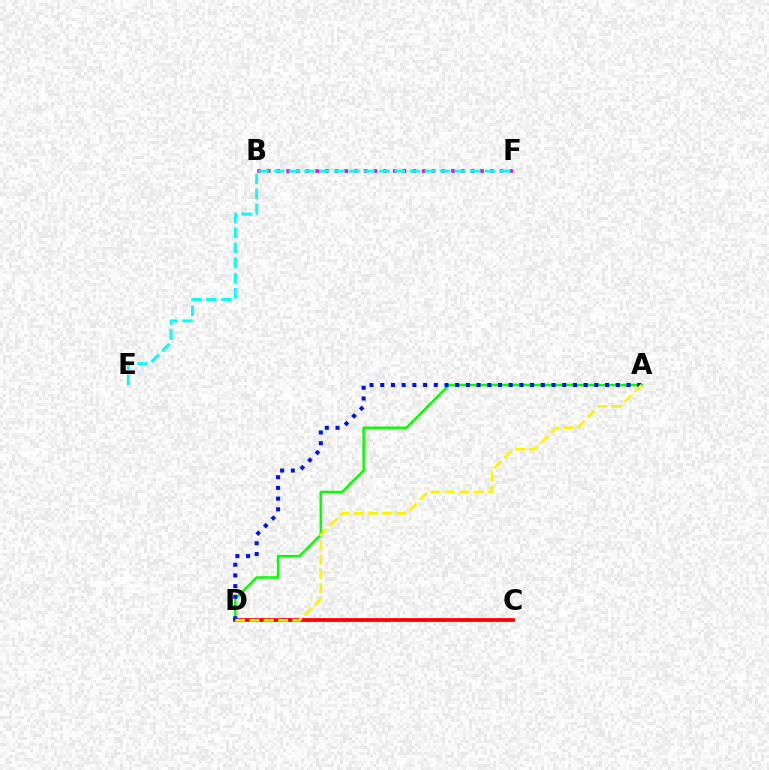{('A', 'D'): [{'color': '#08ff00', 'line_style': 'solid', 'thickness': 1.81}, {'color': '#0010ff', 'line_style': 'dotted', 'thickness': 2.91}, {'color': '#fcf500', 'line_style': 'dashed', 'thickness': 1.95}], ('B', 'F'): [{'color': '#ee00ff', 'line_style': 'dotted', 'thickness': 2.64}], ('C', 'D'): [{'color': '#ff0000', 'line_style': 'solid', 'thickness': 2.71}], ('E', 'F'): [{'color': '#00fff6', 'line_style': 'dashed', 'thickness': 2.05}]}